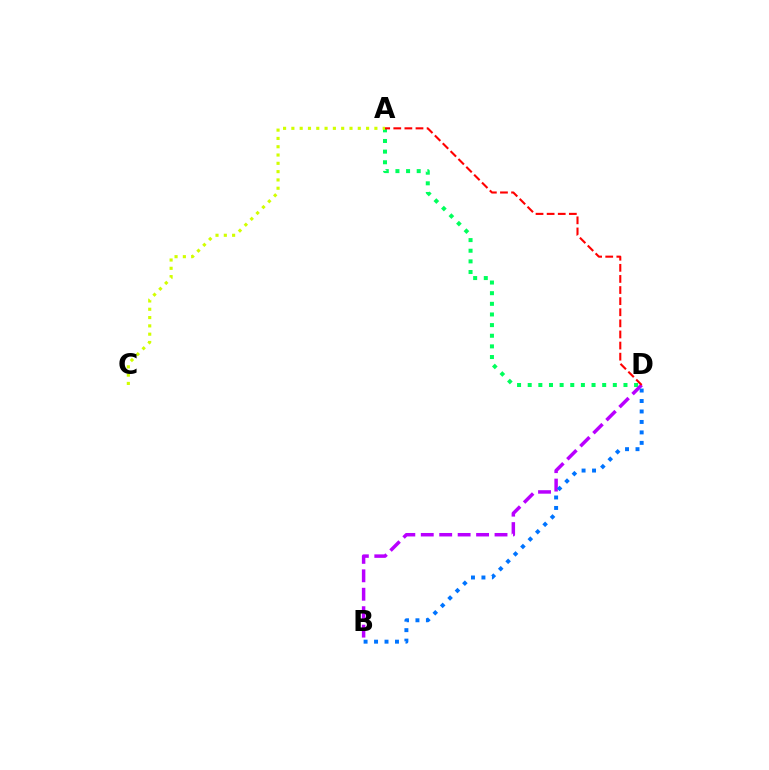{('A', 'D'): [{'color': '#00ff5c', 'line_style': 'dotted', 'thickness': 2.89}, {'color': '#ff0000', 'line_style': 'dashed', 'thickness': 1.51}], ('B', 'D'): [{'color': '#b900ff', 'line_style': 'dashed', 'thickness': 2.51}, {'color': '#0074ff', 'line_style': 'dotted', 'thickness': 2.84}], ('A', 'C'): [{'color': '#d1ff00', 'line_style': 'dotted', 'thickness': 2.26}]}